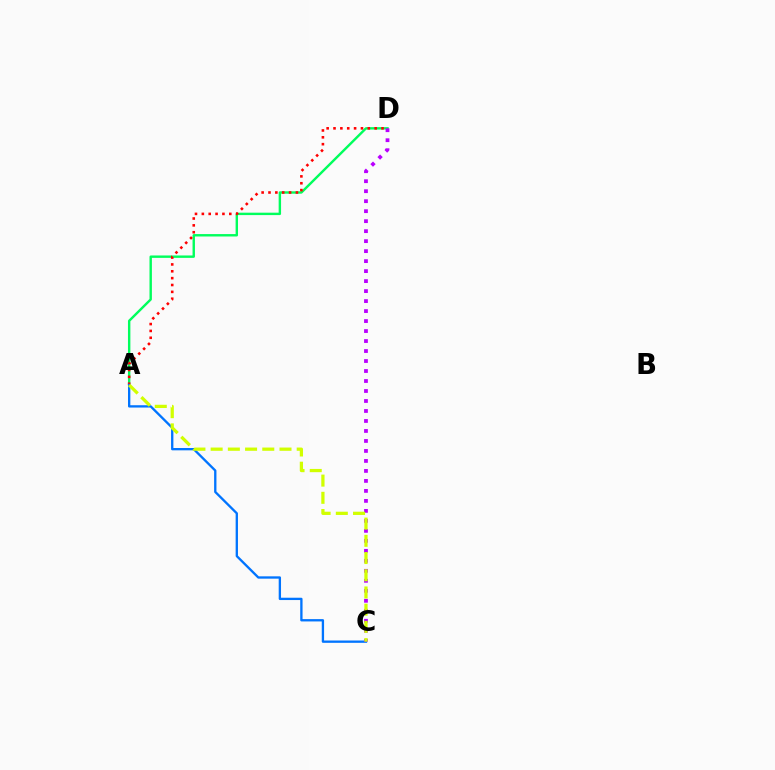{('A', 'D'): [{'color': '#00ff5c', 'line_style': 'solid', 'thickness': 1.73}, {'color': '#ff0000', 'line_style': 'dotted', 'thickness': 1.86}], ('A', 'C'): [{'color': '#0074ff', 'line_style': 'solid', 'thickness': 1.67}, {'color': '#d1ff00', 'line_style': 'dashed', 'thickness': 2.34}], ('C', 'D'): [{'color': '#b900ff', 'line_style': 'dotted', 'thickness': 2.71}]}